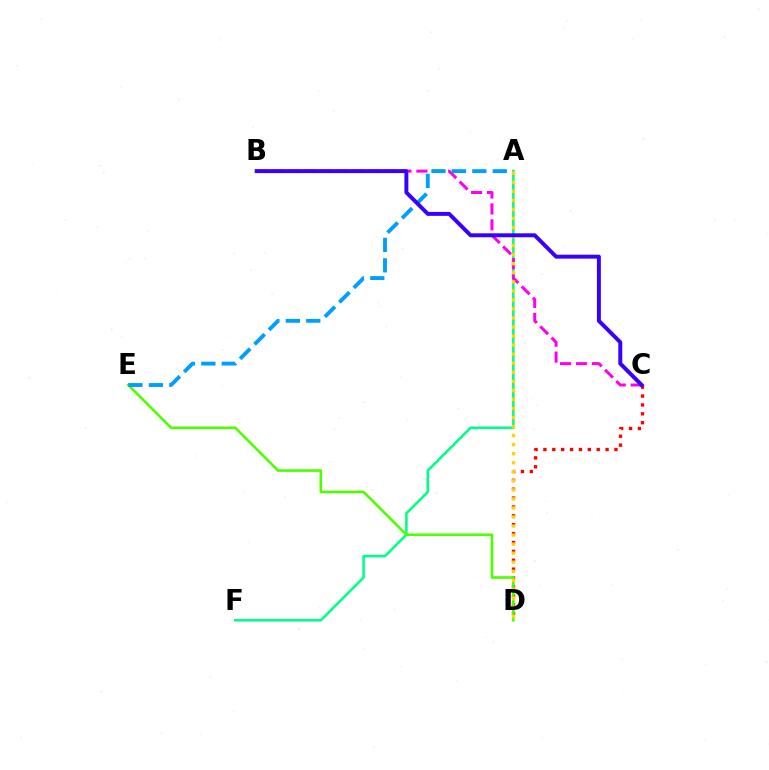{('C', 'D'): [{'color': '#ff0000', 'line_style': 'dotted', 'thickness': 2.41}], ('A', 'F'): [{'color': '#00ff86', 'line_style': 'solid', 'thickness': 1.85}], ('B', 'C'): [{'color': '#ff00ed', 'line_style': 'dashed', 'thickness': 2.16}, {'color': '#3700ff', 'line_style': 'solid', 'thickness': 2.84}], ('D', 'E'): [{'color': '#4fff00', 'line_style': 'solid', 'thickness': 1.89}], ('A', 'E'): [{'color': '#009eff', 'line_style': 'dashed', 'thickness': 2.78}], ('A', 'D'): [{'color': '#ffd500', 'line_style': 'dotted', 'thickness': 2.46}]}